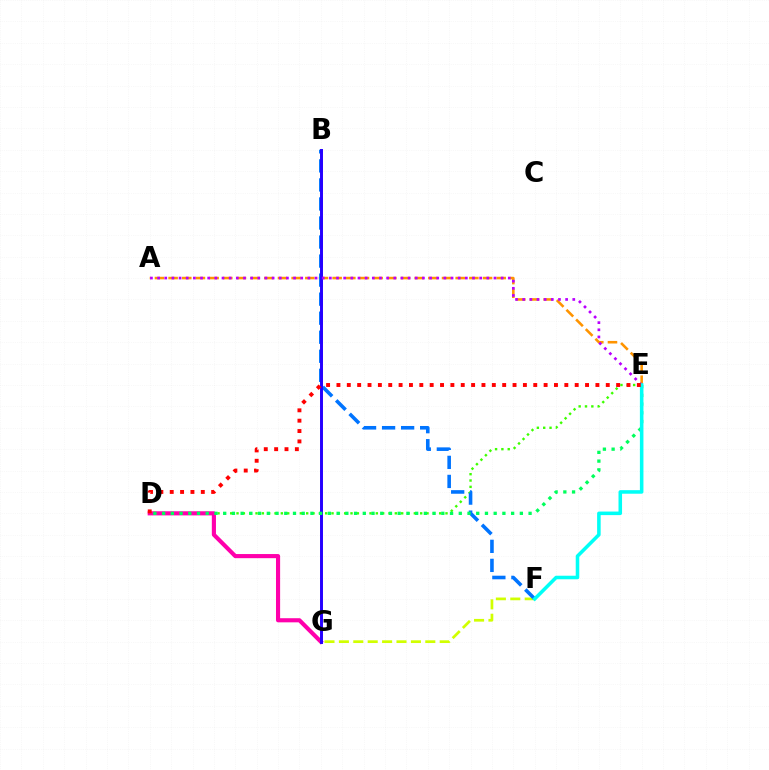{('D', 'E'): [{'color': '#3dff00', 'line_style': 'dotted', 'thickness': 1.72}, {'color': '#00ff5c', 'line_style': 'dotted', 'thickness': 2.37}, {'color': '#ff0000', 'line_style': 'dotted', 'thickness': 2.81}], ('A', 'E'): [{'color': '#ff9400', 'line_style': 'dashed', 'thickness': 1.86}, {'color': '#b900ff', 'line_style': 'dotted', 'thickness': 1.94}], ('F', 'G'): [{'color': '#d1ff00', 'line_style': 'dashed', 'thickness': 1.96}], ('D', 'G'): [{'color': '#ff00ac', 'line_style': 'solid', 'thickness': 2.97}], ('B', 'F'): [{'color': '#0074ff', 'line_style': 'dashed', 'thickness': 2.59}], ('B', 'G'): [{'color': '#2500ff', 'line_style': 'solid', 'thickness': 2.12}], ('E', 'F'): [{'color': '#00fff6', 'line_style': 'solid', 'thickness': 2.56}]}